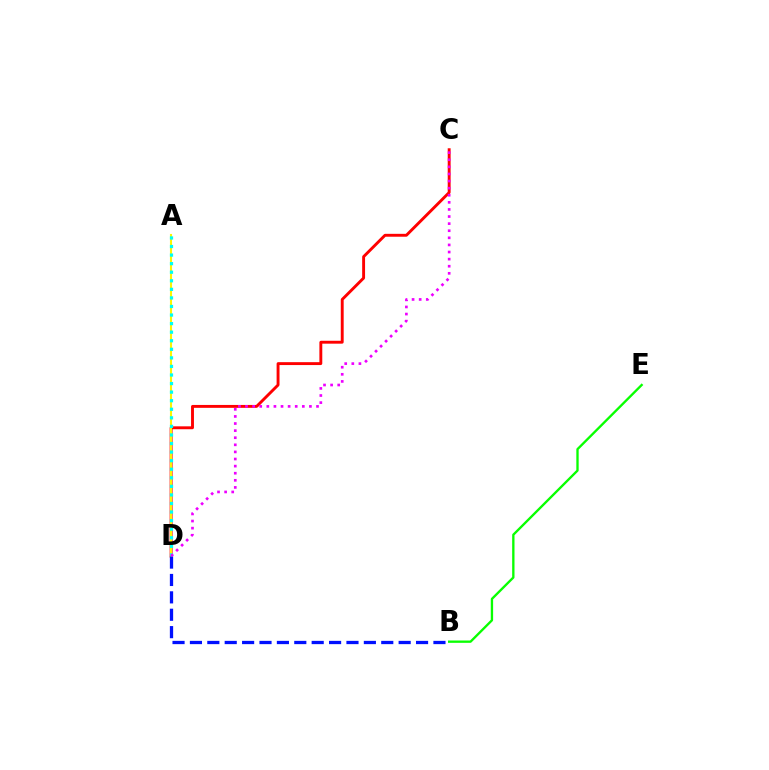{('C', 'D'): [{'color': '#ff0000', 'line_style': 'solid', 'thickness': 2.08}, {'color': '#ee00ff', 'line_style': 'dotted', 'thickness': 1.93}], ('A', 'D'): [{'color': '#fcf500', 'line_style': 'solid', 'thickness': 1.5}, {'color': '#00fff6', 'line_style': 'dotted', 'thickness': 2.33}], ('B', 'D'): [{'color': '#0010ff', 'line_style': 'dashed', 'thickness': 2.36}], ('B', 'E'): [{'color': '#08ff00', 'line_style': 'solid', 'thickness': 1.68}]}